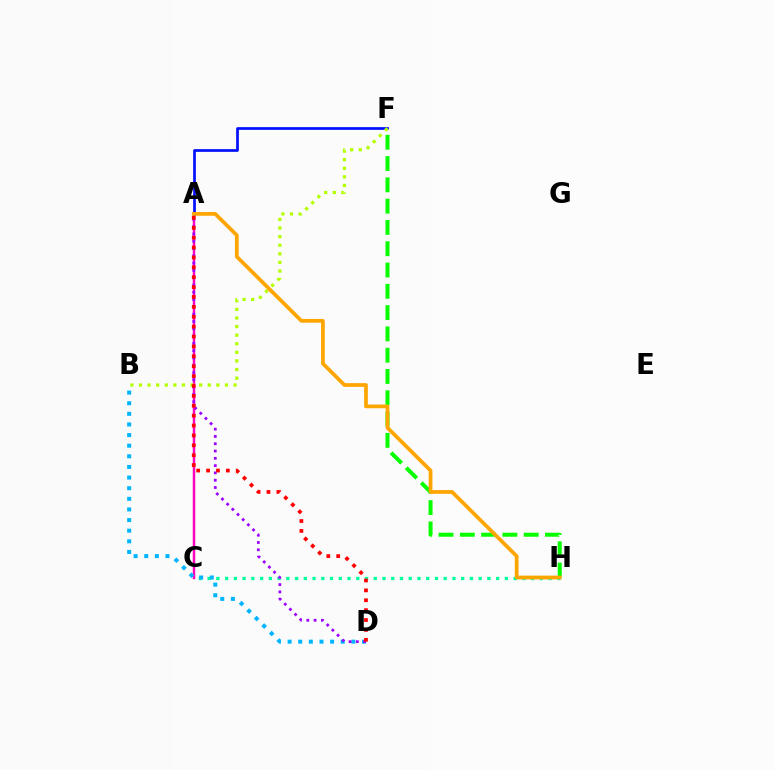{('C', 'H'): [{'color': '#00ff9d', 'line_style': 'dotted', 'thickness': 2.38}], ('A', 'C'): [{'color': '#ff00bd', 'line_style': 'solid', 'thickness': 1.77}], ('B', 'D'): [{'color': '#00b5ff', 'line_style': 'dotted', 'thickness': 2.89}], ('F', 'H'): [{'color': '#08ff00', 'line_style': 'dashed', 'thickness': 2.89}], ('A', 'D'): [{'color': '#9b00ff', 'line_style': 'dotted', 'thickness': 1.98}, {'color': '#ff0000', 'line_style': 'dotted', 'thickness': 2.69}], ('A', 'F'): [{'color': '#0010ff', 'line_style': 'solid', 'thickness': 1.96}], ('B', 'F'): [{'color': '#b3ff00', 'line_style': 'dotted', 'thickness': 2.34}], ('A', 'H'): [{'color': '#ffa500', 'line_style': 'solid', 'thickness': 2.69}]}